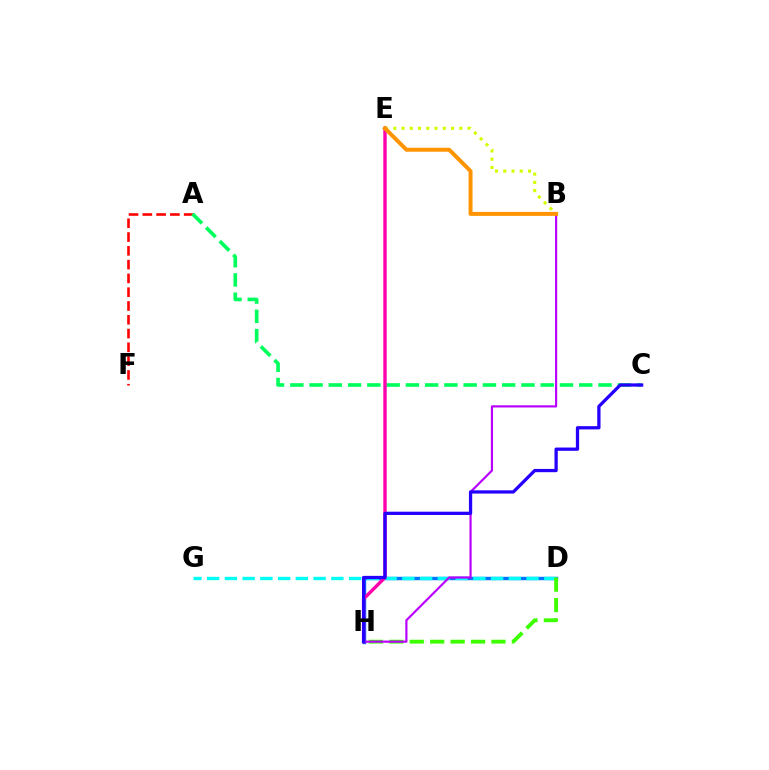{('D', 'H'): [{'color': '#0074ff', 'line_style': 'solid', 'thickness': 2.45}, {'color': '#3dff00', 'line_style': 'dashed', 'thickness': 2.78}], ('D', 'G'): [{'color': '#00fff6', 'line_style': 'dashed', 'thickness': 2.41}], ('B', 'E'): [{'color': '#d1ff00', 'line_style': 'dotted', 'thickness': 2.24}, {'color': '#ff9400', 'line_style': 'solid', 'thickness': 2.86}], ('B', 'H'): [{'color': '#b900ff', 'line_style': 'solid', 'thickness': 1.57}], ('A', 'F'): [{'color': '#ff0000', 'line_style': 'dashed', 'thickness': 1.87}], ('A', 'C'): [{'color': '#00ff5c', 'line_style': 'dashed', 'thickness': 2.62}], ('E', 'H'): [{'color': '#ff00ac', 'line_style': 'solid', 'thickness': 2.43}], ('C', 'H'): [{'color': '#2500ff', 'line_style': 'solid', 'thickness': 2.35}]}